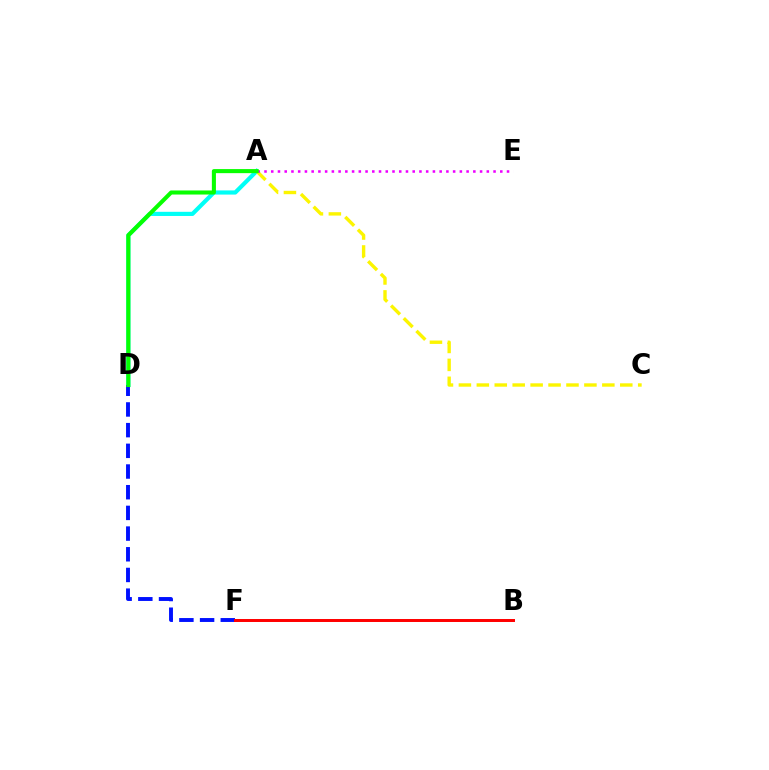{('A', 'D'): [{'color': '#00fff6', 'line_style': 'solid', 'thickness': 3.0}, {'color': '#08ff00', 'line_style': 'solid', 'thickness': 2.93}], ('A', 'C'): [{'color': '#fcf500', 'line_style': 'dashed', 'thickness': 2.44}], ('D', 'F'): [{'color': '#0010ff', 'line_style': 'dashed', 'thickness': 2.81}], ('A', 'E'): [{'color': '#ee00ff', 'line_style': 'dotted', 'thickness': 1.83}], ('B', 'F'): [{'color': '#ff0000', 'line_style': 'solid', 'thickness': 2.14}]}